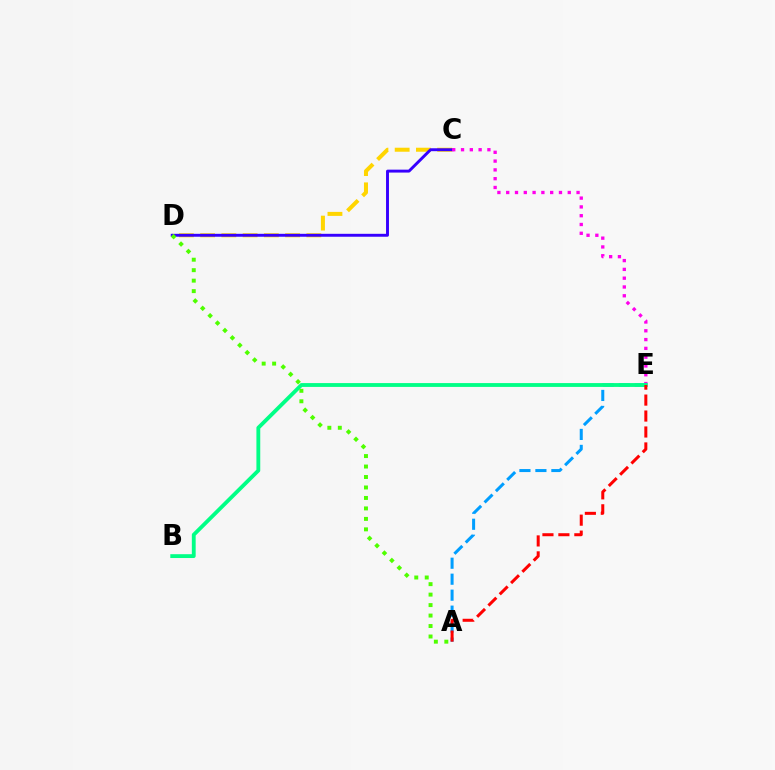{('C', 'D'): [{'color': '#ffd500', 'line_style': 'dashed', 'thickness': 2.89}, {'color': '#3700ff', 'line_style': 'solid', 'thickness': 2.1}], ('C', 'E'): [{'color': '#ff00ed', 'line_style': 'dotted', 'thickness': 2.39}], ('A', 'E'): [{'color': '#009eff', 'line_style': 'dashed', 'thickness': 2.17}, {'color': '#ff0000', 'line_style': 'dashed', 'thickness': 2.17}], ('B', 'E'): [{'color': '#00ff86', 'line_style': 'solid', 'thickness': 2.76}], ('A', 'D'): [{'color': '#4fff00', 'line_style': 'dotted', 'thickness': 2.84}]}